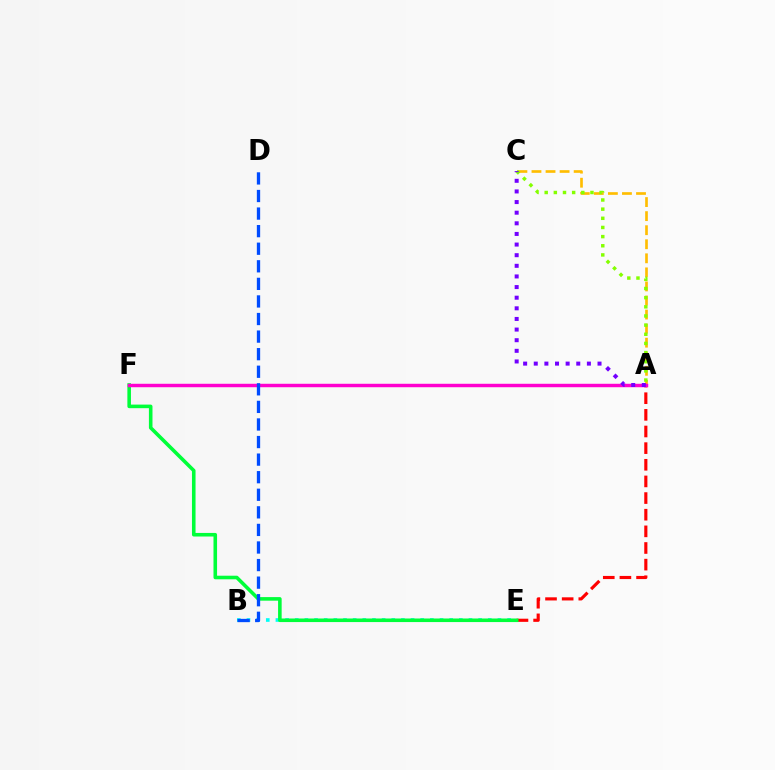{('A', 'C'): [{'color': '#ffbd00', 'line_style': 'dashed', 'thickness': 1.91}, {'color': '#84ff00', 'line_style': 'dotted', 'thickness': 2.49}, {'color': '#7200ff', 'line_style': 'dotted', 'thickness': 2.89}], ('B', 'E'): [{'color': '#00fff6', 'line_style': 'dotted', 'thickness': 2.62}], ('A', 'E'): [{'color': '#ff0000', 'line_style': 'dashed', 'thickness': 2.26}], ('E', 'F'): [{'color': '#00ff39', 'line_style': 'solid', 'thickness': 2.58}], ('A', 'F'): [{'color': '#ff00cf', 'line_style': 'solid', 'thickness': 2.48}], ('B', 'D'): [{'color': '#004bff', 'line_style': 'dashed', 'thickness': 2.39}]}